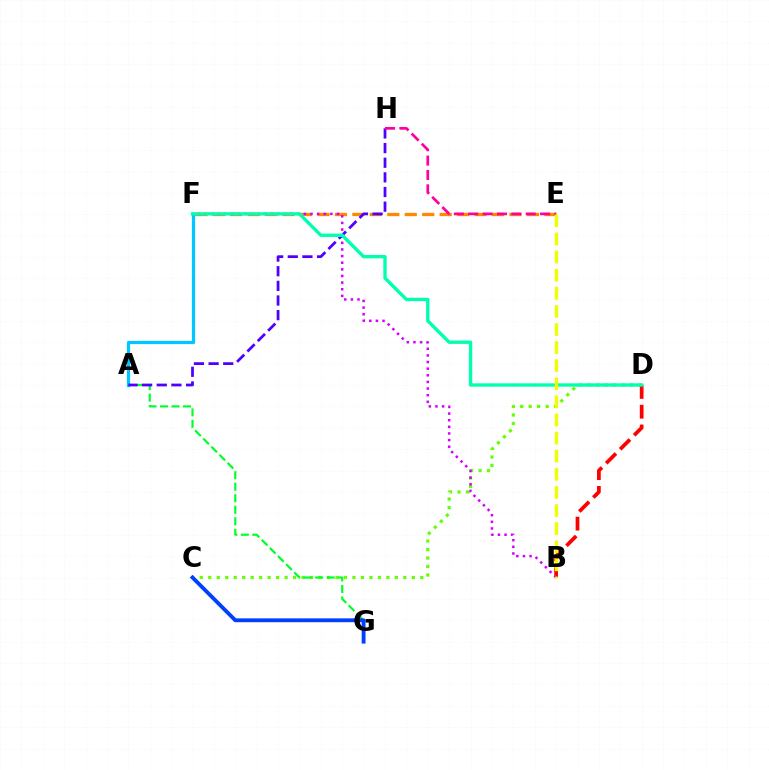{('E', 'F'): [{'color': '#ff8800', 'line_style': 'dashed', 'thickness': 2.37}], ('C', 'D'): [{'color': '#66ff00', 'line_style': 'dotted', 'thickness': 2.3}], ('B', 'D'): [{'color': '#ff0000', 'line_style': 'dashed', 'thickness': 2.69}], ('A', 'G'): [{'color': '#00ff27', 'line_style': 'dashed', 'thickness': 1.56}], ('A', 'F'): [{'color': '#00c7ff', 'line_style': 'solid', 'thickness': 2.32}], ('C', 'G'): [{'color': '#003fff', 'line_style': 'solid', 'thickness': 2.77}], ('B', 'F'): [{'color': '#d600ff', 'line_style': 'dotted', 'thickness': 1.8}], ('A', 'H'): [{'color': '#4f00ff', 'line_style': 'dashed', 'thickness': 1.99}], ('E', 'H'): [{'color': '#ff00a0', 'line_style': 'dashed', 'thickness': 1.95}], ('D', 'F'): [{'color': '#00ffaf', 'line_style': 'solid', 'thickness': 2.41}], ('B', 'E'): [{'color': '#eeff00', 'line_style': 'dashed', 'thickness': 2.46}]}